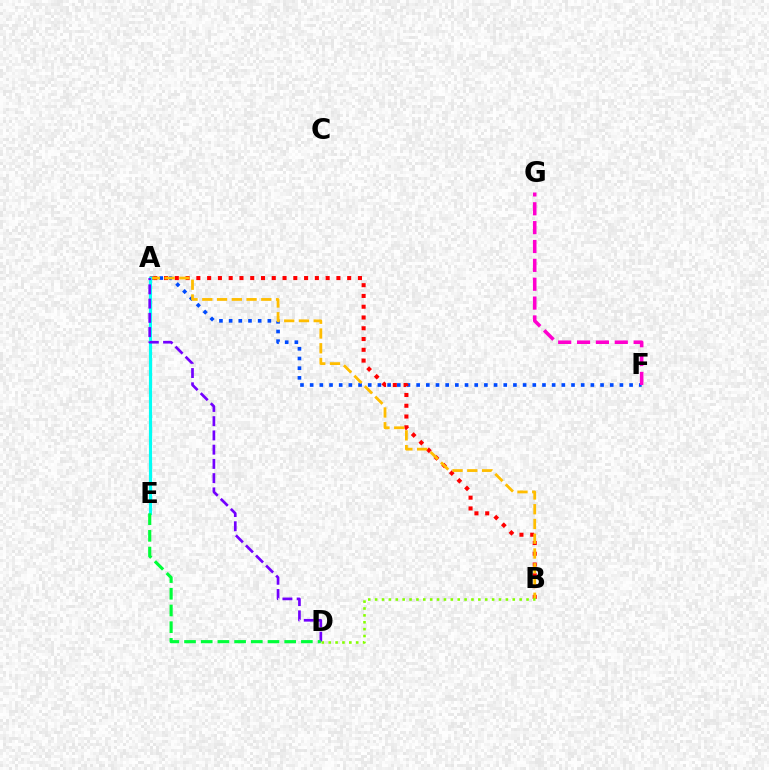{('A', 'F'): [{'color': '#004bff', 'line_style': 'dotted', 'thickness': 2.63}], ('A', 'B'): [{'color': '#ff0000', 'line_style': 'dotted', 'thickness': 2.93}, {'color': '#ffbd00', 'line_style': 'dashed', 'thickness': 2.01}], ('F', 'G'): [{'color': '#ff00cf', 'line_style': 'dashed', 'thickness': 2.56}], ('A', 'E'): [{'color': '#00fff6', 'line_style': 'solid', 'thickness': 2.28}], ('A', 'D'): [{'color': '#7200ff', 'line_style': 'dashed', 'thickness': 1.94}], ('B', 'D'): [{'color': '#84ff00', 'line_style': 'dotted', 'thickness': 1.87}], ('D', 'E'): [{'color': '#00ff39', 'line_style': 'dashed', 'thickness': 2.27}]}